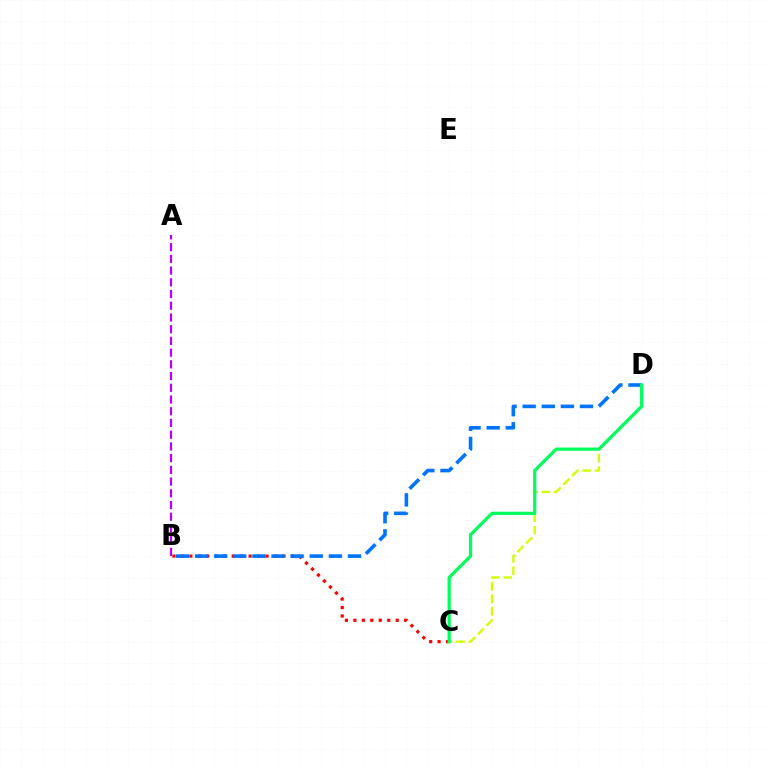{('A', 'B'): [{'color': '#b900ff', 'line_style': 'dashed', 'thickness': 1.59}], ('B', 'C'): [{'color': '#ff0000', 'line_style': 'dotted', 'thickness': 2.3}], ('B', 'D'): [{'color': '#0074ff', 'line_style': 'dashed', 'thickness': 2.6}], ('C', 'D'): [{'color': '#d1ff00', 'line_style': 'dashed', 'thickness': 1.68}, {'color': '#00ff5c', 'line_style': 'solid', 'thickness': 2.33}]}